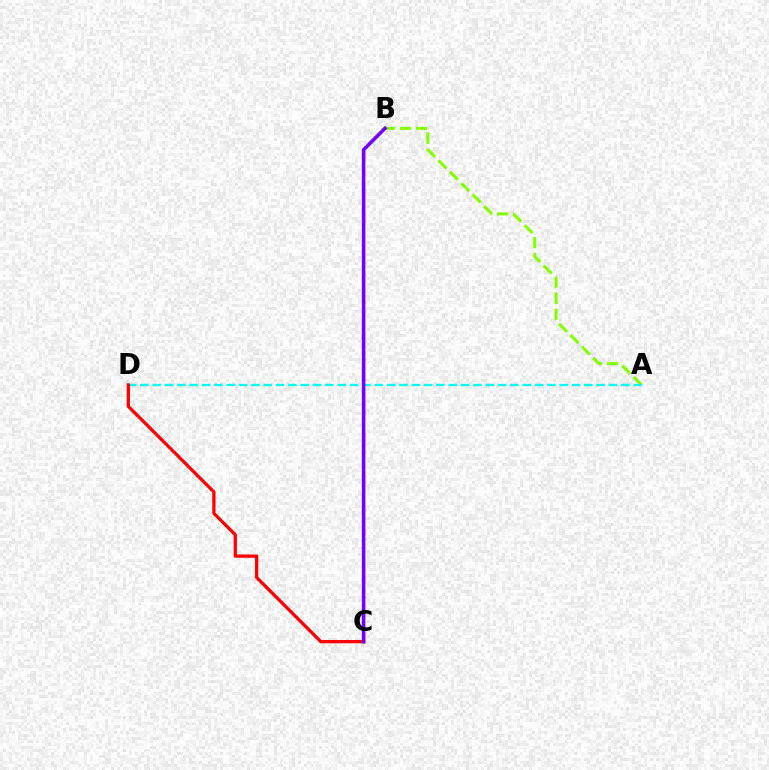{('A', 'B'): [{'color': '#84ff00', 'line_style': 'dashed', 'thickness': 2.19}], ('A', 'D'): [{'color': '#00fff6', 'line_style': 'dashed', 'thickness': 1.68}], ('C', 'D'): [{'color': '#ff0000', 'line_style': 'solid', 'thickness': 2.35}], ('B', 'C'): [{'color': '#7200ff', 'line_style': 'solid', 'thickness': 2.55}]}